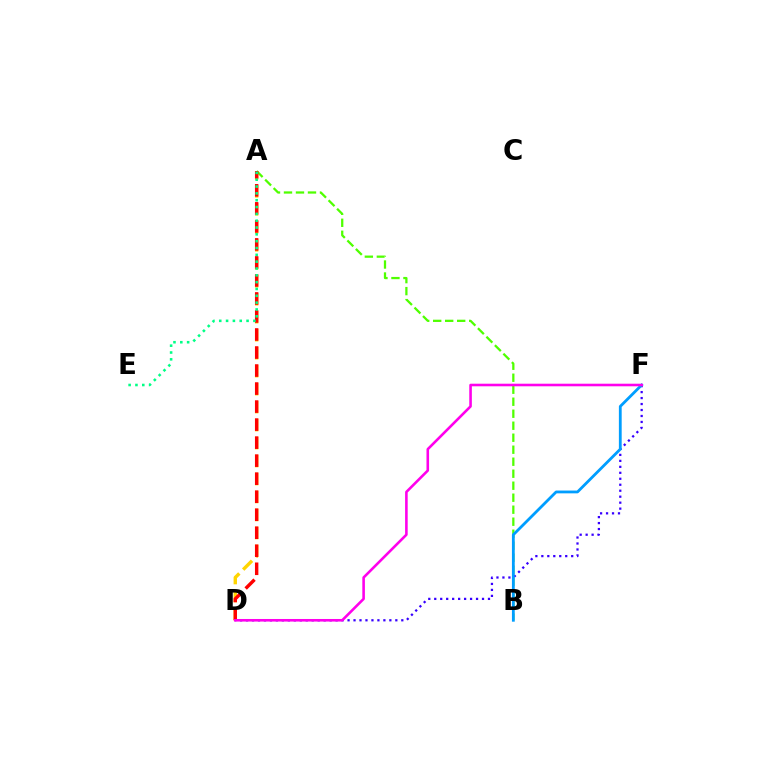{('A', 'D'): [{'color': '#ffd500', 'line_style': 'dashed', 'thickness': 2.44}, {'color': '#ff0000', 'line_style': 'dashed', 'thickness': 2.45}], ('D', 'F'): [{'color': '#3700ff', 'line_style': 'dotted', 'thickness': 1.62}, {'color': '#ff00ed', 'line_style': 'solid', 'thickness': 1.86}], ('A', 'B'): [{'color': '#4fff00', 'line_style': 'dashed', 'thickness': 1.63}], ('B', 'F'): [{'color': '#009eff', 'line_style': 'solid', 'thickness': 2.02}], ('A', 'E'): [{'color': '#00ff86', 'line_style': 'dotted', 'thickness': 1.86}]}